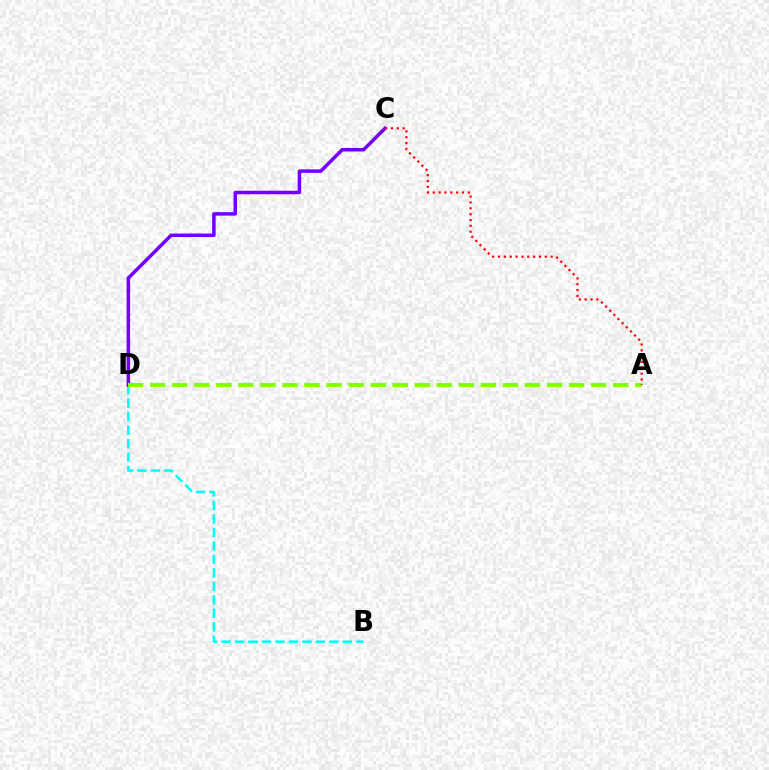{('B', 'D'): [{'color': '#00fff6', 'line_style': 'dashed', 'thickness': 1.83}], ('C', 'D'): [{'color': '#7200ff', 'line_style': 'solid', 'thickness': 2.52}], ('A', 'D'): [{'color': '#84ff00', 'line_style': 'dashed', 'thickness': 2.99}], ('A', 'C'): [{'color': '#ff0000', 'line_style': 'dotted', 'thickness': 1.59}]}